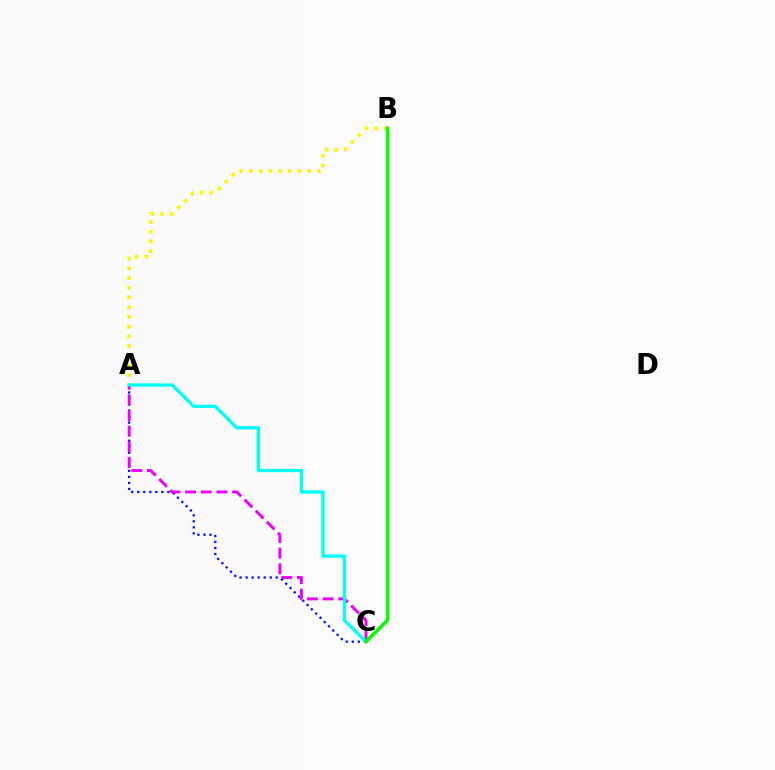{('A', 'C'): [{'color': '#0010ff', 'line_style': 'dotted', 'thickness': 1.64}, {'color': '#ee00ff', 'line_style': 'dashed', 'thickness': 2.13}, {'color': '#00fff6', 'line_style': 'solid', 'thickness': 2.37}], ('B', 'C'): [{'color': '#ff0000', 'line_style': 'dashed', 'thickness': 2.07}, {'color': '#08ff00', 'line_style': 'solid', 'thickness': 2.48}], ('A', 'B'): [{'color': '#fcf500', 'line_style': 'dotted', 'thickness': 2.64}]}